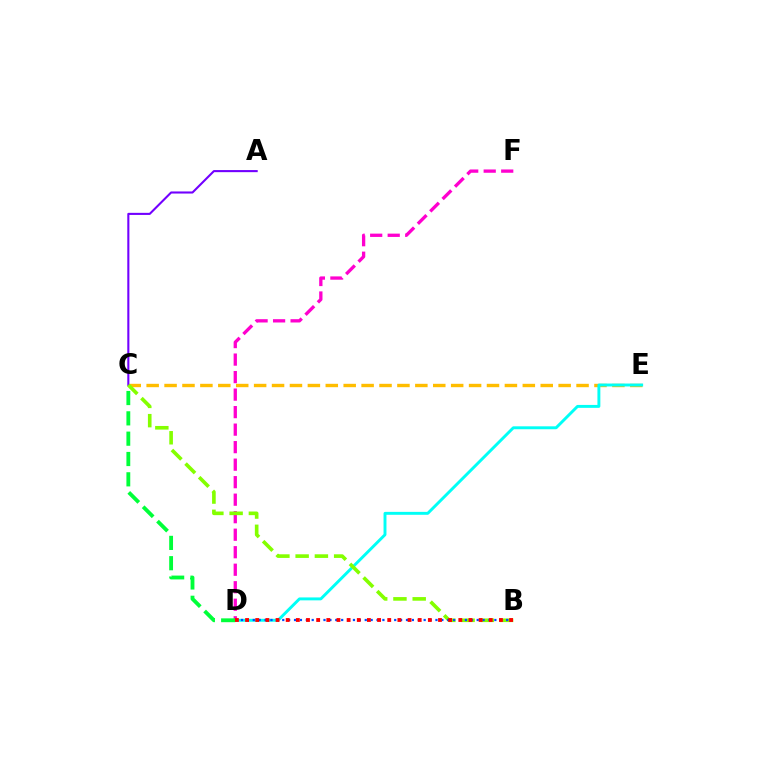{('D', 'F'): [{'color': '#ff00cf', 'line_style': 'dashed', 'thickness': 2.38}], ('C', 'E'): [{'color': '#ffbd00', 'line_style': 'dashed', 'thickness': 2.43}], ('D', 'E'): [{'color': '#00fff6', 'line_style': 'solid', 'thickness': 2.1}], ('C', 'D'): [{'color': '#00ff39', 'line_style': 'dashed', 'thickness': 2.76}], ('A', 'C'): [{'color': '#7200ff', 'line_style': 'solid', 'thickness': 1.51}], ('B', 'C'): [{'color': '#84ff00', 'line_style': 'dashed', 'thickness': 2.62}], ('B', 'D'): [{'color': '#004bff', 'line_style': 'dotted', 'thickness': 1.6}, {'color': '#ff0000', 'line_style': 'dotted', 'thickness': 2.76}]}